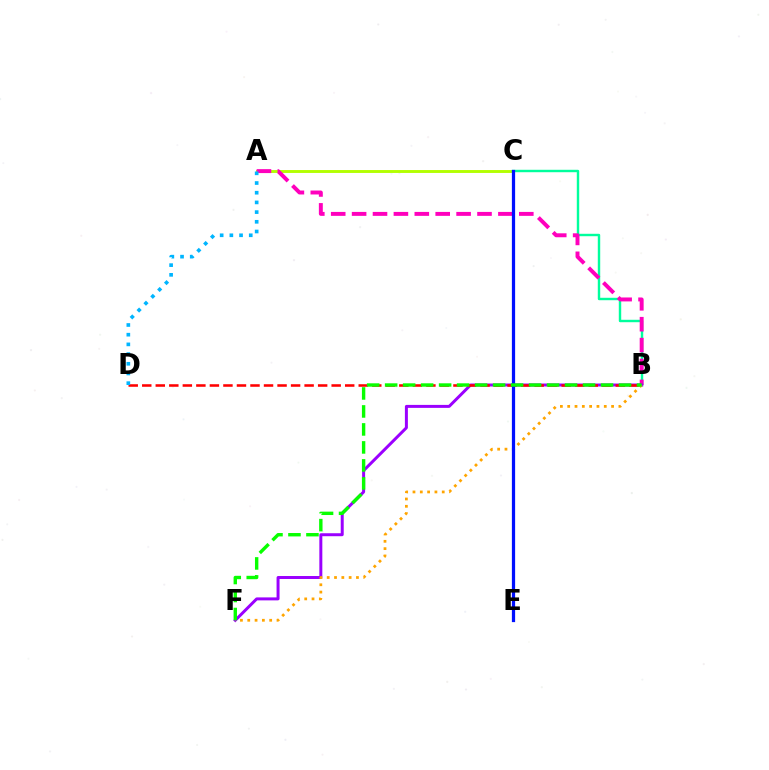{('A', 'C'): [{'color': '#b3ff00', 'line_style': 'solid', 'thickness': 2.09}], ('B', 'C'): [{'color': '#00ff9d', 'line_style': 'solid', 'thickness': 1.74}], ('A', 'B'): [{'color': '#ff00bd', 'line_style': 'dashed', 'thickness': 2.84}], ('B', 'F'): [{'color': '#9b00ff', 'line_style': 'solid', 'thickness': 2.14}, {'color': '#ffa500', 'line_style': 'dotted', 'thickness': 1.99}, {'color': '#08ff00', 'line_style': 'dashed', 'thickness': 2.44}], ('B', 'D'): [{'color': '#ff0000', 'line_style': 'dashed', 'thickness': 1.84}], ('A', 'D'): [{'color': '#00b5ff', 'line_style': 'dotted', 'thickness': 2.63}], ('C', 'E'): [{'color': '#0010ff', 'line_style': 'solid', 'thickness': 2.33}]}